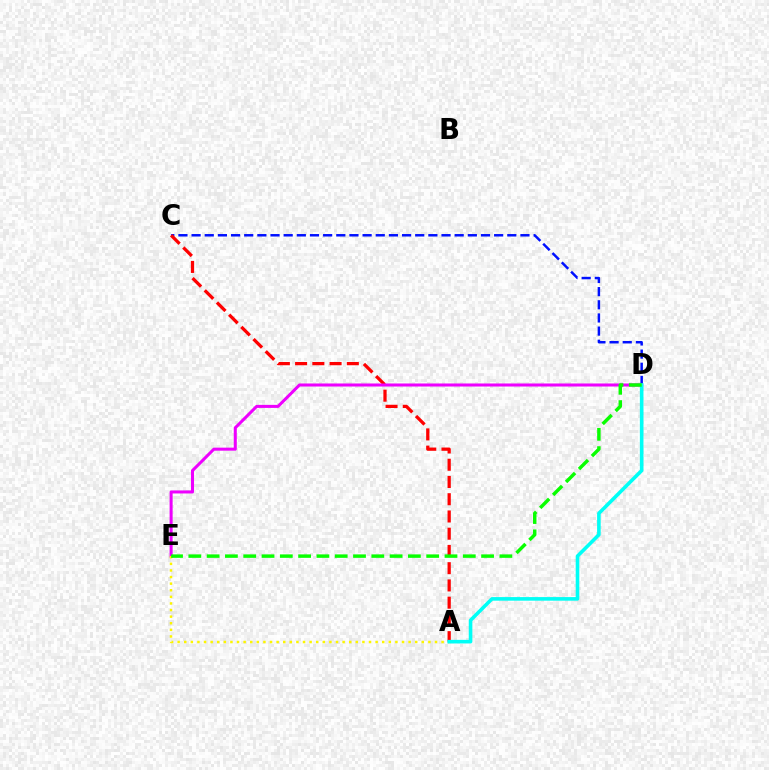{('C', 'D'): [{'color': '#0010ff', 'line_style': 'dashed', 'thickness': 1.79}], ('A', 'C'): [{'color': '#ff0000', 'line_style': 'dashed', 'thickness': 2.34}], ('D', 'E'): [{'color': '#ee00ff', 'line_style': 'solid', 'thickness': 2.19}, {'color': '#08ff00', 'line_style': 'dashed', 'thickness': 2.49}], ('A', 'E'): [{'color': '#fcf500', 'line_style': 'dotted', 'thickness': 1.79}], ('A', 'D'): [{'color': '#00fff6', 'line_style': 'solid', 'thickness': 2.59}]}